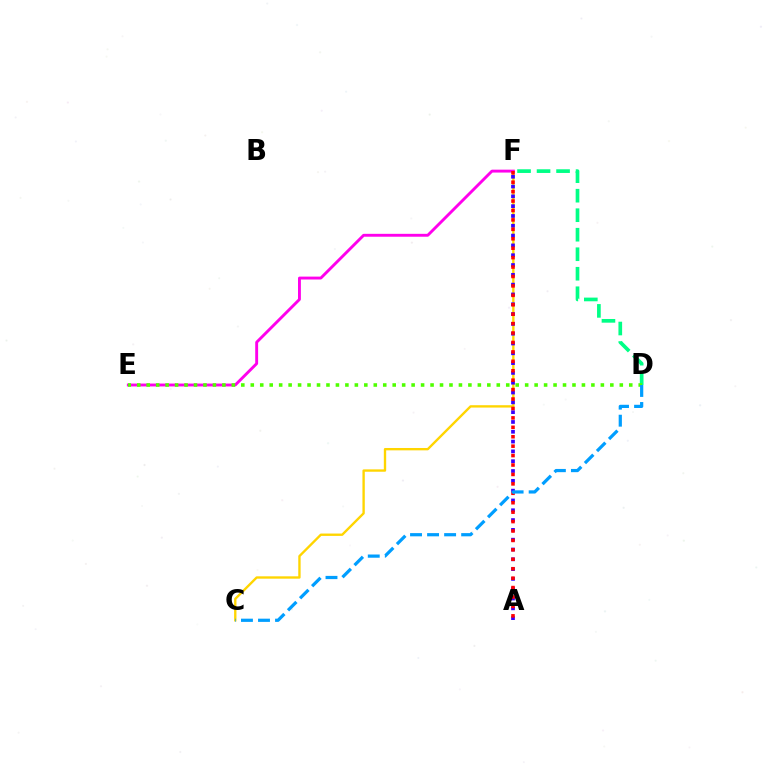{('C', 'F'): [{'color': '#ffd500', 'line_style': 'solid', 'thickness': 1.7}], ('A', 'F'): [{'color': '#3700ff', 'line_style': 'dotted', 'thickness': 2.67}, {'color': '#ff0000', 'line_style': 'dotted', 'thickness': 2.56}], ('D', 'F'): [{'color': '#00ff86', 'line_style': 'dashed', 'thickness': 2.65}], ('E', 'F'): [{'color': '#ff00ed', 'line_style': 'solid', 'thickness': 2.08}], ('D', 'E'): [{'color': '#4fff00', 'line_style': 'dotted', 'thickness': 2.57}], ('C', 'D'): [{'color': '#009eff', 'line_style': 'dashed', 'thickness': 2.32}]}